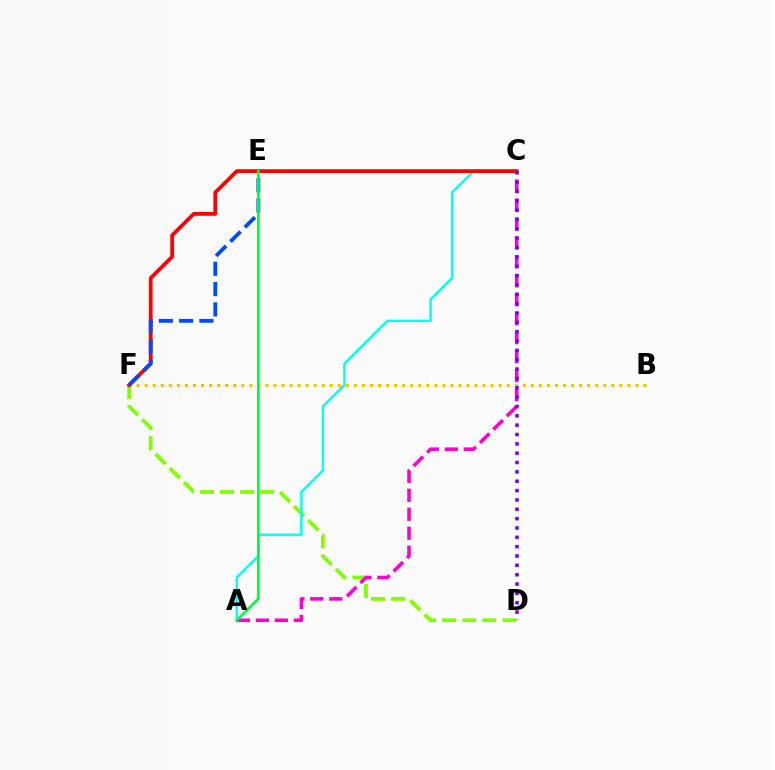{('B', 'F'): [{'color': '#ffbd00', 'line_style': 'dotted', 'thickness': 2.19}], ('D', 'F'): [{'color': '#84ff00', 'line_style': 'dashed', 'thickness': 2.72}], ('A', 'C'): [{'color': '#00fff6', 'line_style': 'solid', 'thickness': 1.75}, {'color': '#ff00cf', 'line_style': 'dashed', 'thickness': 2.58}], ('C', 'F'): [{'color': '#ff0000', 'line_style': 'solid', 'thickness': 2.73}], ('C', 'D'): [{'color': '#7200ff', 'line_style': 'dotted', 'thickness': 2.54}], ('E', 'F'): [{'color': '#004bff', 'line_style': 'dashed', 'thickness': 2.76}], ('A', 'E'): [{'color': '#00ff39', 'line_style': 'solid', 'thickness': 1.98}]}